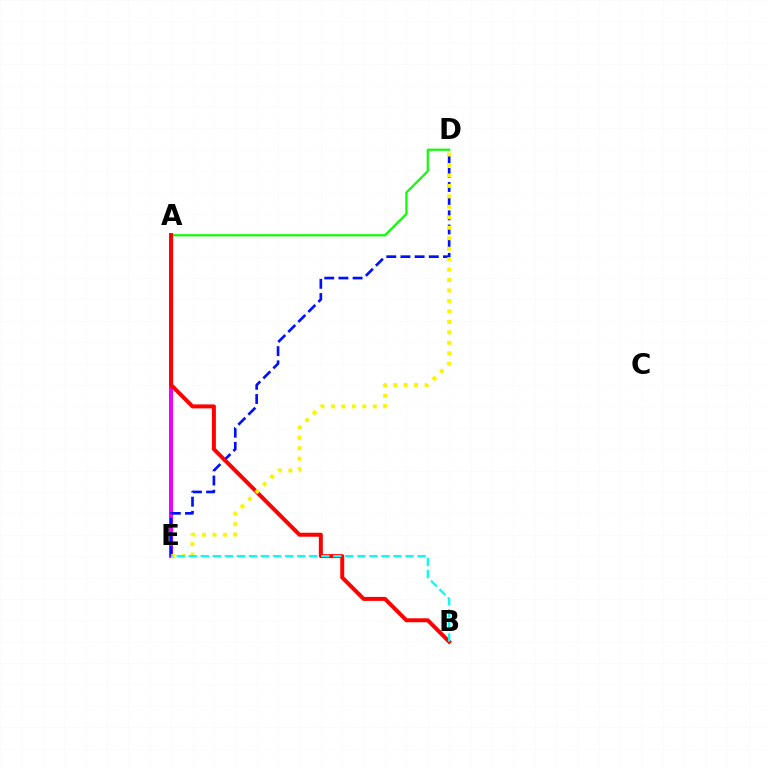{('A', 'E'): [{'color': '#ee00ff', 'line_style': 'solid', 'thickness': 2.89}], ('A', 'D'): [{'color': '#08ff00', 'line_style': 'solid', 'thickness': 1.56}], ('D', 'E'): [{'color': '#0010ff', 'line_style': 'dashed', 'thickness': 1.93}, {'color': '#fcf500', 'line_style': 'dotted', 'thickness': 2.84}], ('A', 'B'): [{'color': '#ff0000', 'line_style': 'solid', 'thickness': 2.86}], ('B', 'E'): [{'color': '#00fff6', 'line_style': 'dashed', 'thickness': 1.64}]}